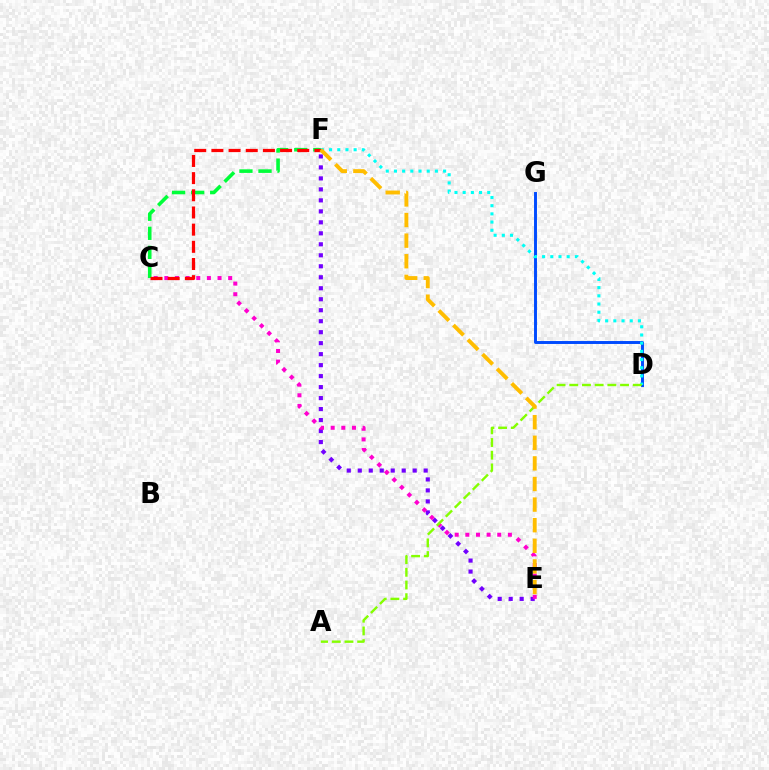{('C', 'F'): [{'color': '#00ff39', 'line_style': 'dashed', 'thickness': 2.59}, {'color': '#ff0000', 'line_style': 'dashed', 'thickness': 2.33}], ('D', 'G'): [{'color': '#004bff', 'line_style': 'solid', 'thickness': 2.11}], ('D', 'F'): [{'color': '#00fff6', 'line_style': 'dotted', 'thickness': 2.23}], ('E', 'F'): [{'color': '#7200ff', 'line_style': 'dotted', 'thickness': 2.98}, {'color': '#ffbd00', 'line_style': 'dashed', 'thickness': 2.8}], ('C', 'E'): [{'color': '#ff00cf', 'line_style': 'dotted', 'thickness': 2.89}], ('A', 'D'): [{'color': '#84ff00', 'line_style': 'dashed', 'thickness': 1.72}]}